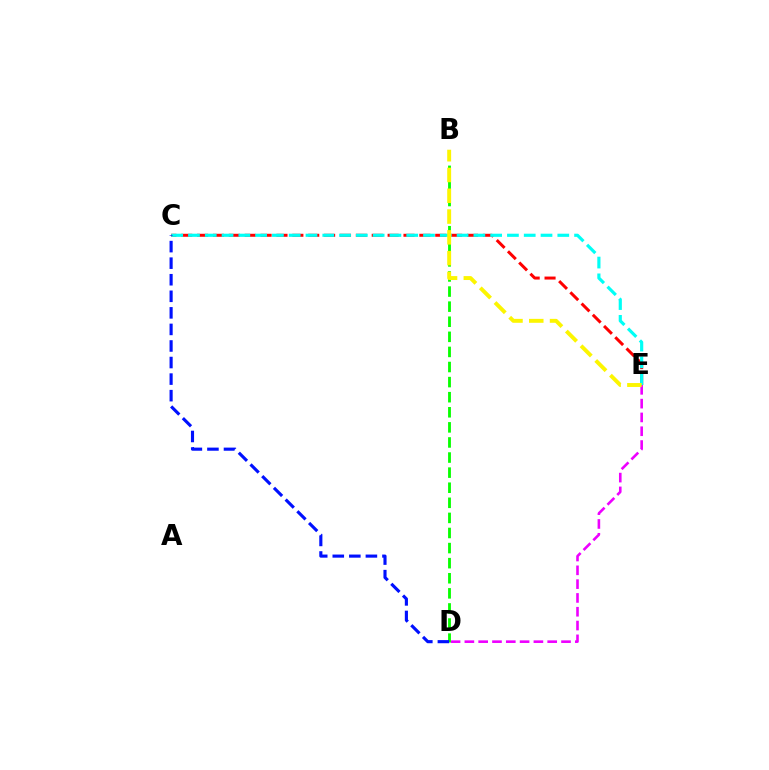{('C', 'E'): [{'color': '#ff0000', 'line_style': 'dashed', 'thickness': 2.16}, {'color': '#00fff6', 'line_style': 'dashed', 'thickness': 2.28}], ('D', 'E'): [{'color': '#ee00ff', 'line_style': 'dashed', 'thickness': 1.88}], ('B', 'D'): [{'color': '#08ff00', 'line_style': 'dashed', 'thickness': 2.05}], ('B', 'E'): [{'color': '#fcf500', 'line_style': 'dashed', 'thickness': 2.82}], ('C', 'D'): [{'color': '#0010ff', 'line_style': 'dashed', 'thickness': 2.25}]}